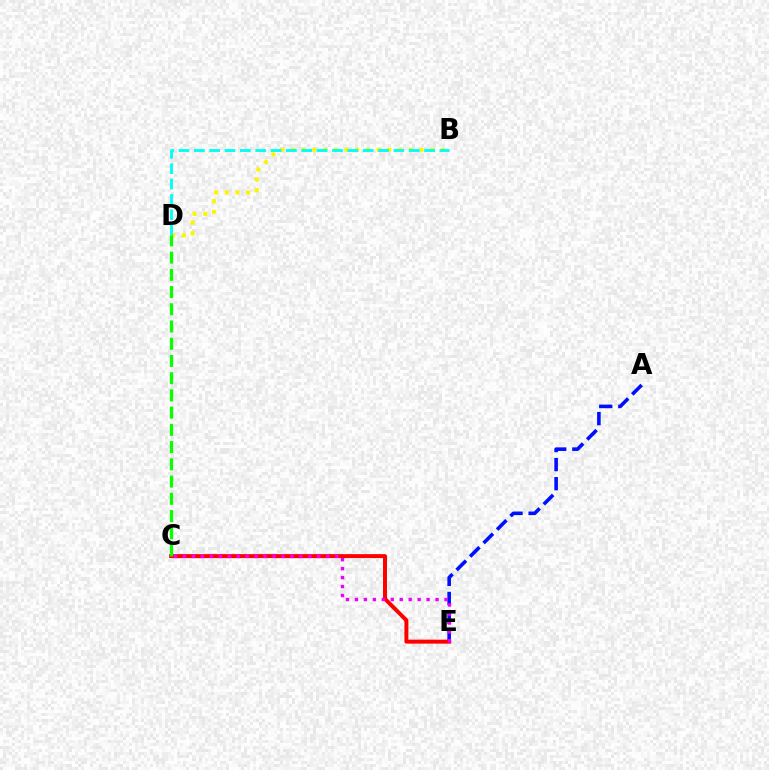{('B', 'D'): [{'color': '#fcf500', 'line_style': 'dotted', 'thickness': 2.91}, {'color': '#00fff6', 'line_style': 'dashed', 'thickness': 2.09}], ('A', 'E'): [{'color': '#0010ff', 'line_style': 'dashed', 'thickness': 2.59}], ('C', 'E'): [{'color': '#ff0000', 'line_style': 'solid', 'thickness': 2.86}, {'color': '#ee00ff', 'line_style': 'dotted', 'thickness': 2.43}], ('C', 'D'): [{'color': '#08ff00', 'line_style': 'dashed', 'thickness': 2.34}]}